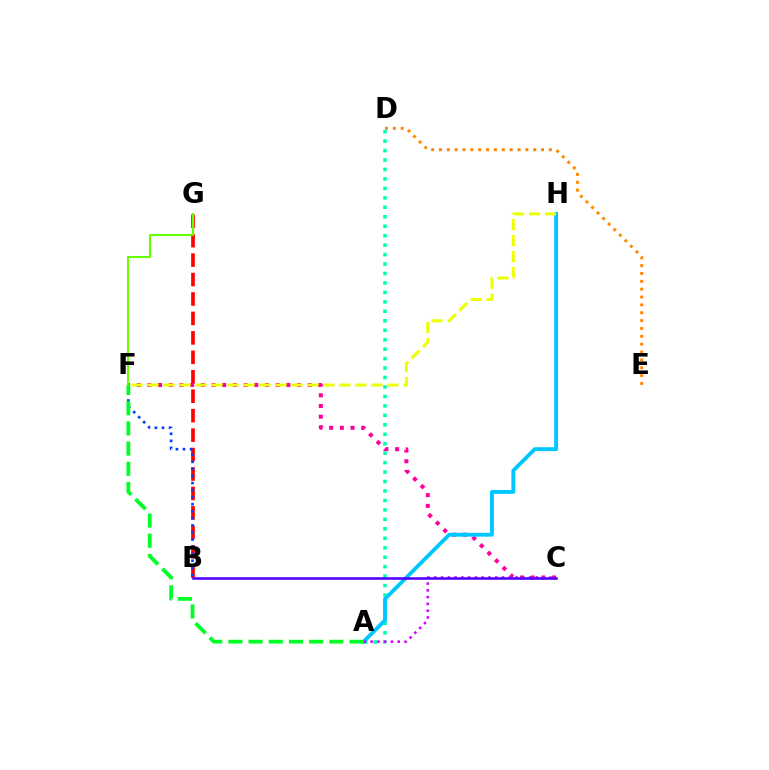{('B', 'G'): [{'color': '#ff0000', 'line_style': 'dashed', 'thickness': 2.64}], ('C', 'F'): [{'color': '#ff00a0', 'line_style': 'dotted', 'thickness': 2.9}], ('B', 'F'): [{'color': '#003fff', 'line_style': 'dotted', 'thickness': 1.92}], ('A', 'D'): [{'color': '#00ffaf', 'line_style': 'dotted', 'thickness': 2.57}], ('A', 'H'): [{'color': '#00c7ff', 'line_style': 'solid', 'thickness': 2.79}], ('D', 'E'): [{'color': '#ff8800', 'line_style': 'dotted', 'thickness': 2.13}], ('A', 'C'): [{'color': '#d600ff', 'line_style': 'dotted', 'thickness': 1.84}], ('A', 'F'): [{'color': '#00ff27', 'line_style': 'dashed', 'thickness': 2.74}], ('B', 'C'): [{'color': '#4f00ff', 'line_style': 'solid', 'thickness': 1.85}], ('F', 'G'): [{'color': '#66ff00', 'line_style': 'solid', 'thickness': 1.51}], ('F', 'H'): [{'color': '#eeff00', 'line_style': 'dashed', 'thickness': 2.17}]}